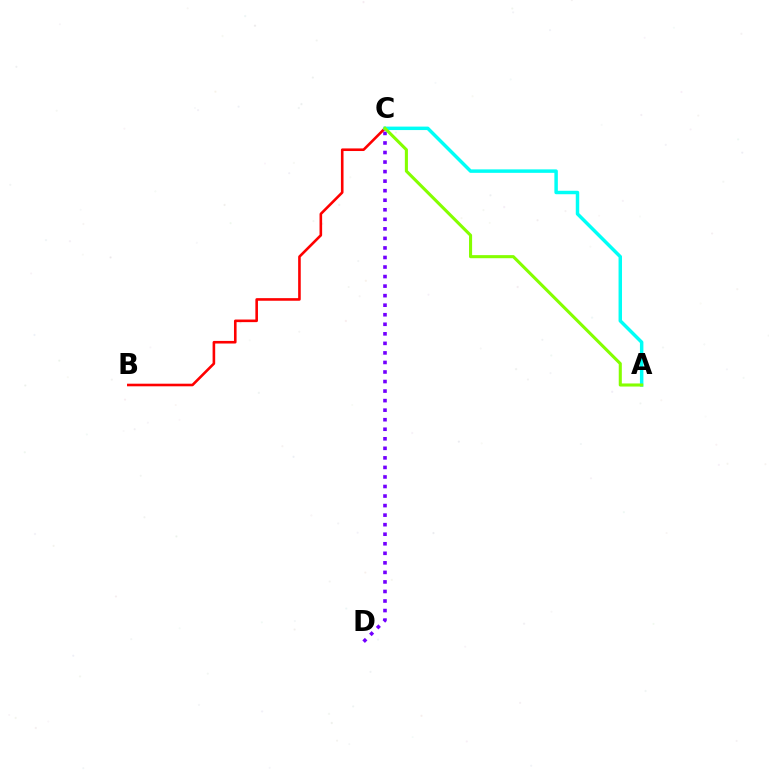{('C', 'D'): [{'color': '#7200ff', 'line_style': 'dotted', 'thickness': 2.59}], ('B', 'C'): [{'color': '#ff0000', 'line_style': 'solid', 'thickness': 1.87}], ('A', 'C'): [{'color': '#00fff6', 'line_style': 'solid', 'thickness': 2.49}, {'color': '#84ff00', 'line_style': 'solid', 'thickness': 2.22}]}